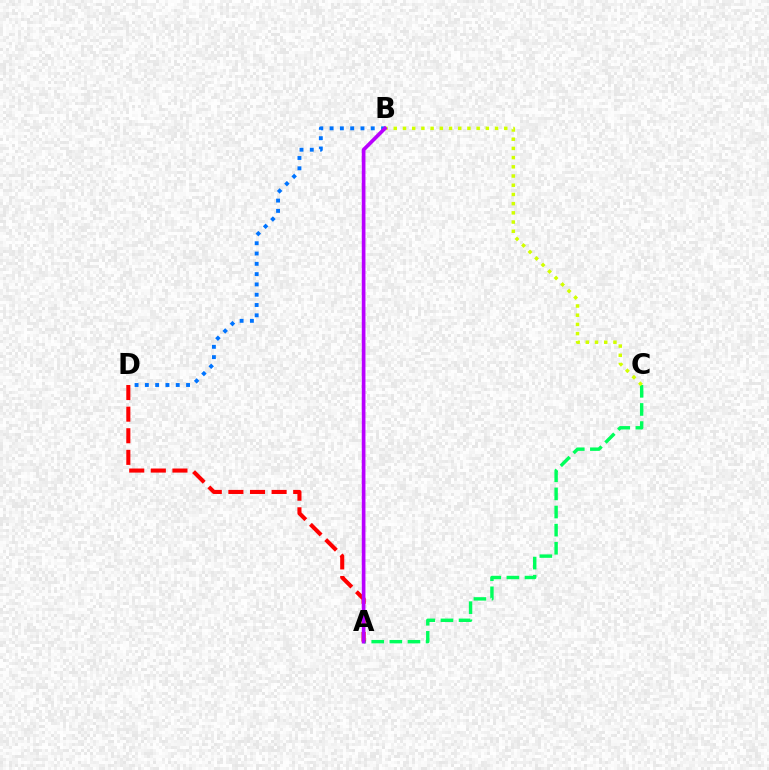{('B', 'D'): [{'color': '#0074ff', 'line_style': 'dotted', 'thickness': 2.8}], ('A', 'C'): [{'color': '#00ff5c', 'line_style': 'dashed', 'thickness': 2.46}], ('A', 'D'): [{'color': '#ff0000', 'line_style': 'dashed', 'thickness': 2.93}], ('B', 'C'): [{'color': '#d1ff00', 'line_style': 'dotted', 'thickness': 2.5}], ('A', 'B'): [{'color': '#b900ff', 'line_style': 'solid', 'thickness': 2.64}]}